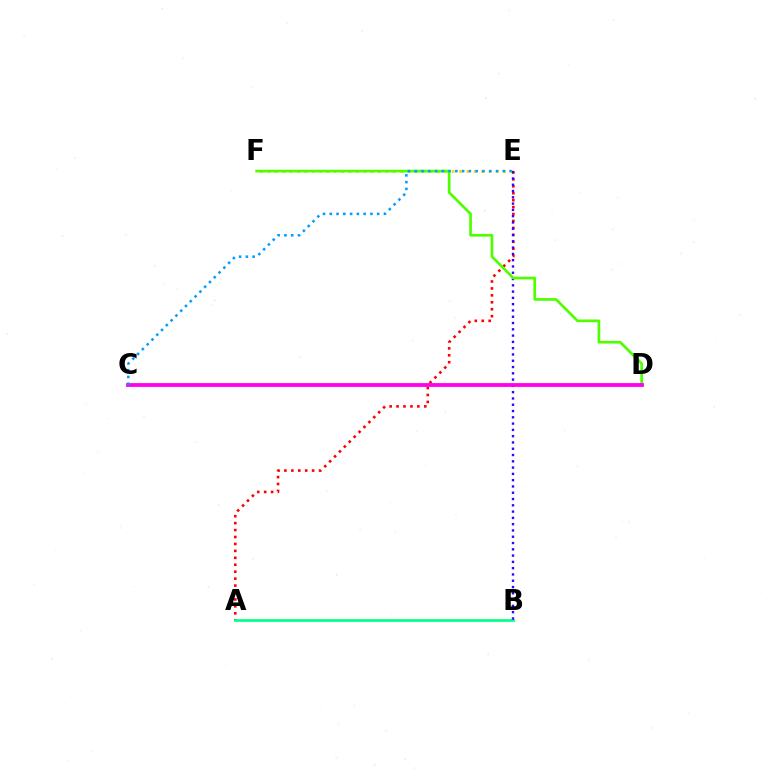{('A', 'E'): [{'color': '#ff0000', 'line_style': 'dotted', 'thickness': 1.88}], ('A', 'B'): [{'color': '#00ff86', 'line_style': 'solid', 'thickness': 1.93}], ('E', 'F'): [{'color': '#ffd500', 'line_style': 'dotted', 'thickness': 2.0}], ('B', 'E'): [{'color': '#3700ff', 'line_style': 'dotted', 'thickness': 1.71}], ('D', 'F'): [{'color': '#4fff00', 'line_style': 'solid', 'thickness': 1.94}], ('C', 'D'): [{'color': '#ff00ed', 'line_style': 'solid', 'thickness': 2.74}], ('C', 'E'): [{'color': '#009eff', 'line_style': 'dotted', 'thickness': 1.84}]}